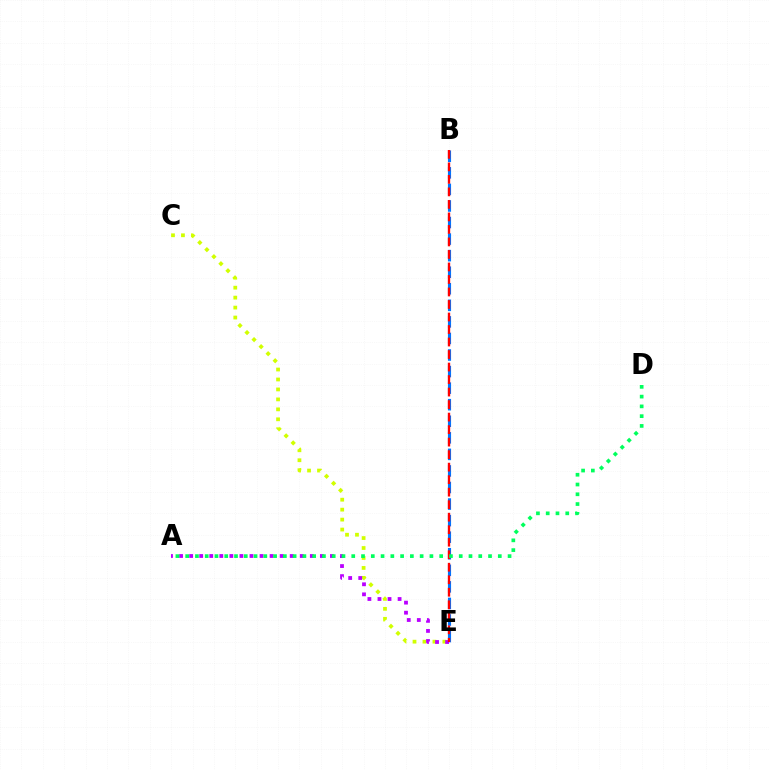{('B', 'E'): [{'color': '#0074ff', 'line_style': 'dashed', 'thickness': 2.25}, {'color': '#ff0000', 'line_style': 'dashed', 'thickness': 1.7}], ('C', 'E'): [{'color': '#d1ff00', 'line_style': 'dotted', 'thickness': 2.71}], ('A', 'E'): [{'color': '#b900ff', 'line_style': 'dotted', 'thickness': 2.73}], ('A', 'D'): [{'color': '#00ff5c', 'line_style': 'dotted', 'thickness': 2.65}]}